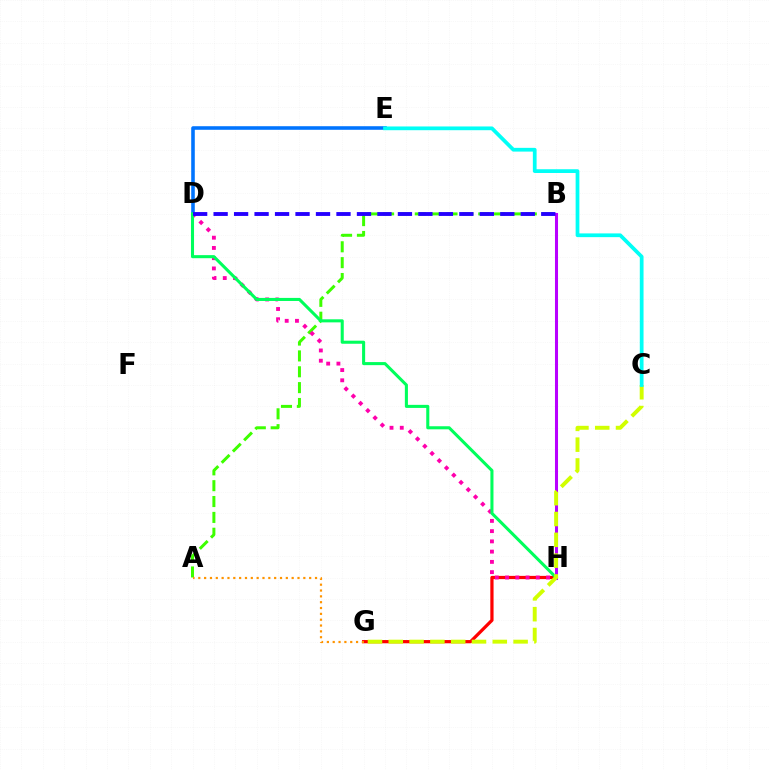{('G', 'H'): [{'color': '#ff0000', 'line_style': 'solid', 'thickness': 2.33}], ('A', 'B'): [{'color': '#3dff00', 'line_style': 'dashed', 'thickness': 2.15}], ('D', 'H'): [{'color': '#ff00ac', 'line_style': 'dotted', 'thickness': 2.78}, {'color': '#00ff5c', 'line_style': 'solid', 'thickness': 2.21}], ('D', 'E'): [{'color': '#0074ff', 'line_style': 'solid', 'thickness': 2.57}], ('B', 'H'): [{'color': '#b900ff', 'line_style': 'solid', 'thickness': 2.2}], ('A', 'G'): [{'color': '#ff9400', 'line_style': 'dotted', 'thickness': 1.59}], ('B', 'D'): [{'color': '#2500ff', 'line_style': 'dashed', 'thickness': 2.78}], ('C', 'G'): [{'color': '#d1ff00', 'line_style': 'dashed', 'thickness': 2.83}], ('C', 'E'): [{'color': '#00fff6', 'line_style': 'solid', 'thickness': 2.7}]}